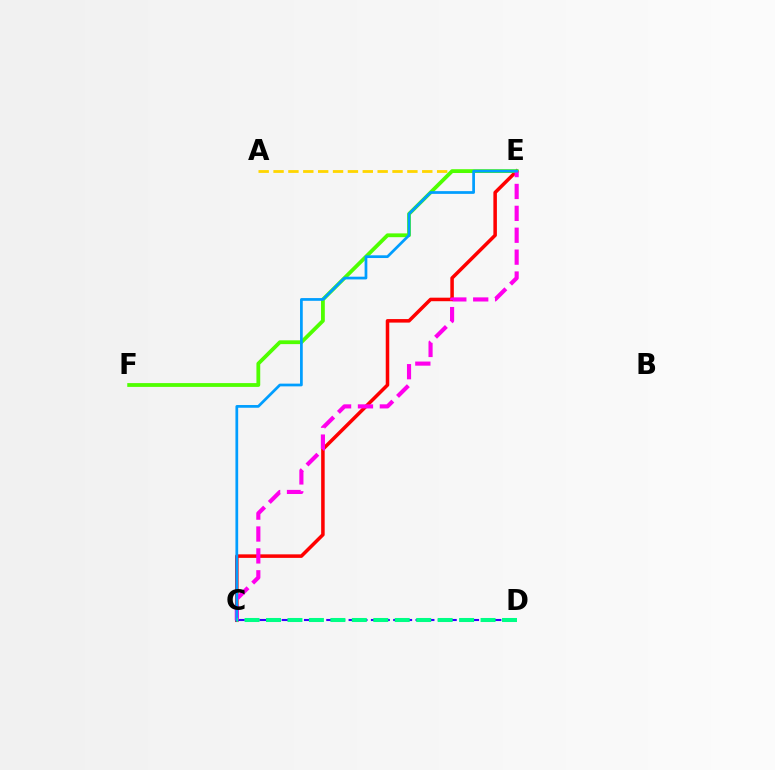{('C', 'E'): [{'color': '#ff0000', 'line_style': 'solid', 'thickness': 2.54}, {'color': '#ff00ed', 'line_style': 'dashed', 'thickness': 2.97}, {'color': '#009eff', 'line_style': 'solid', 'thickness': 1.97}], ('C', 'D'): [{'color': '#3700ff', 'line_style': 'dashed', 'thickness': 1.52}, {'color': '#00ff86', 'line_style': 'dashed', 'thickness': 2.91}], ('A', 'E'): [{'color': '#ffd500', 'line_style': 'dashed', 'thickness': 2.02}], ('E', 'F'): [{'color': '#4fff00', 'line_style': 'solid', 'thickness': 2.73}]}